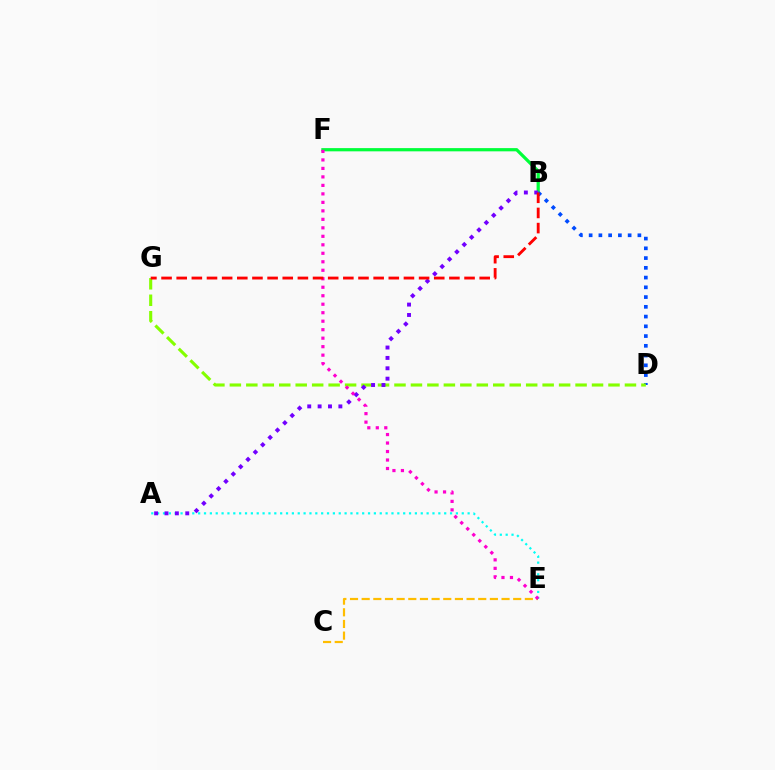{('A', 'E'): [{'color': '#00fff6', 'line_style': 'dotted', 'thickness': 1.59}], ('B', 'F'): [{'color': '#00ff39', 'line_style': 'solid', 'thickness': 2.32}], ('C', 'E'): [{'color': '#ffbd00', 'line_style': 'dashed', 'thickness': 1.58}], ('B', 'D'): [{'color': '#004bff', 'line_style': 'dotted', 'thickness': 2.65}], ('D', 'G'): [{'color': '#84ff00', 'line_style': 'dashed', 'thickness': 2.24}], ('A', 'B'): [{'color': '#7200ff', 'line_style': 'dotted', 'thickness': 2.82}], ('E', 'F'): [{'color': '#ff00cf', 'line_style': 'dotted', 'thickness': 2.31}], ('B', 'G'): [{'color': '#ff0000', 'line_style': 'dashed', 'thickness': 2.06}]}